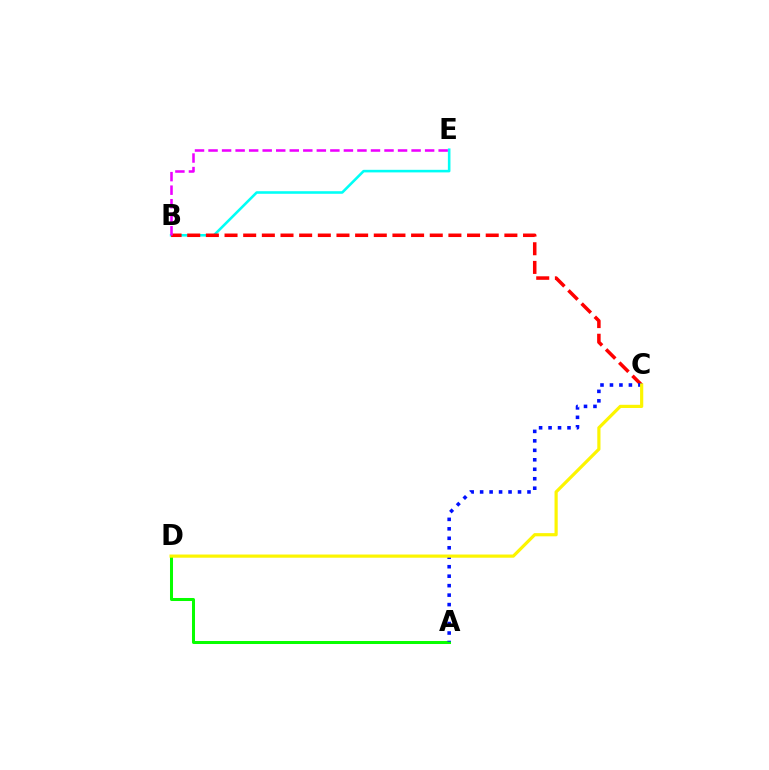{('B', 'E'): [{'color': '#00fff6', 'line_style': 'solid', 'thickness': 1.86}, {'color': '#ee00ff', 'line_style': 'dashed', 'thickness': 1.84}], ('A', 'D'): [{'color': '#08ff00', 'line_style': 'solid', 'thickness': 2.18}], ('B', 'C'): [{'color': '#ff0000', 'line_style': 'dashed', 'thickness': 2.53}], ('A', 'C'): [{'color': '#0010ff', 'line_style': 'dotted', 'thickness': 2.57}], ('C', 'D'): [{'color': '#fcf500', 'line_style': 'solid', 'thickness': 2.29}]}